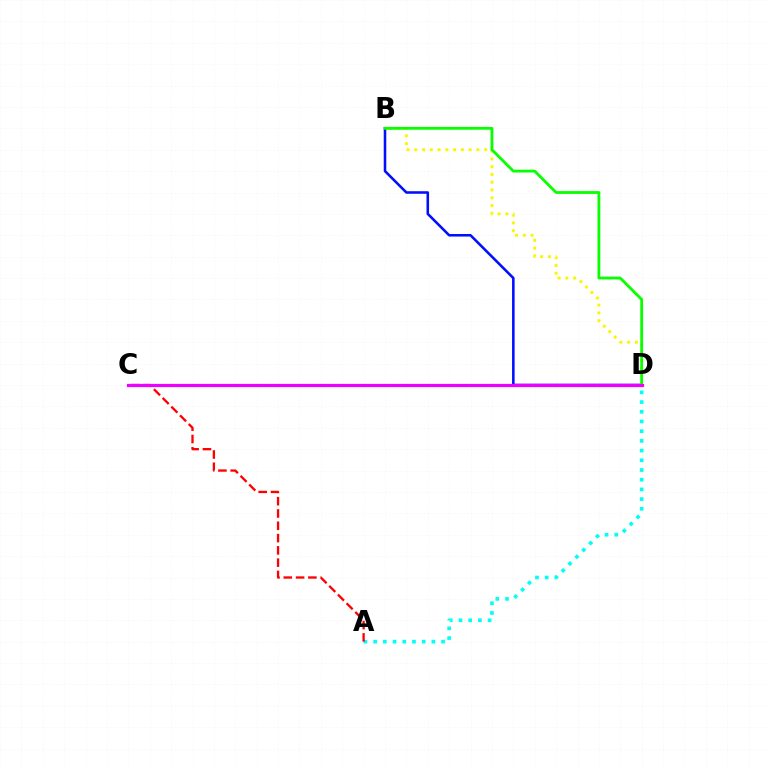{('B', 'D'): [{'color': '#0010ff', 'line_style': 'solid', 'thickness': 1.85}, {'color': '#fcf500', 'line_style': 'dotted', 'thickness': 2.11}, {'color': '#08ff00', 'line_style': 'solid', 'thickness': 2.02}], ('A', 'D'): [{'color': '#00fff6', 'line_style': 'dotted', 'thickness': 2.64}], ('A', 'C'): [{'color': '#ff0000', 'line_style': 'dashed', 'thickness': 1.67}], ('C', 'D'): [{'color': '#ee00ff', 'line_style': 'solid', 'thickness': 2.31}]}